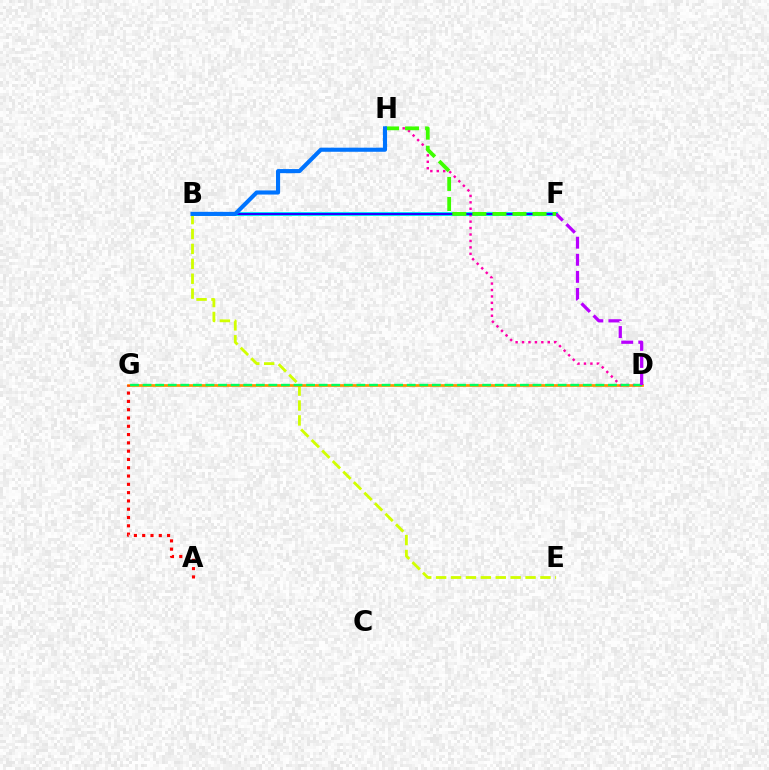{('B', 'E'): [{'color': '#d1ff00', 'line_style': 'dashed', 'thickness': 2.02}], ('B', 'F'): [{'color': '#00fff6', 'line_style': 'solid', 'thickness': 2.85}, {'color': '#2500ff', 'line_style': 'solid', 'thickness': 1.59}], ('D', 'G'): [{'color': '#ff9400', 'line_style': 'solid', 'thickness': 1.95}, {'color': '#00ff5c', 'line_style': 'dashed', 'thickness': 1.71}], ('D', 'H'): [{'color': '#ff00ac', 'line_style': 'dotted', 'thickness': 1.75}], ('D', 'F'): [{'color': '#b900ff', 'line_style': 'dashed', 'thickness': 2.32}], ('A', 'G'): [{'color': '#ff0000', 'line_style': 'dotted', 'thickness': 2.25}], ('F', 'H'): [{'color': '#3dff00', 'line_style': 'dashed', 'thickness': 2.72}], ('B', 'H'): [{'color': '#0074ff', 'line_style': 'solid', 'thickness': 2.95}]}